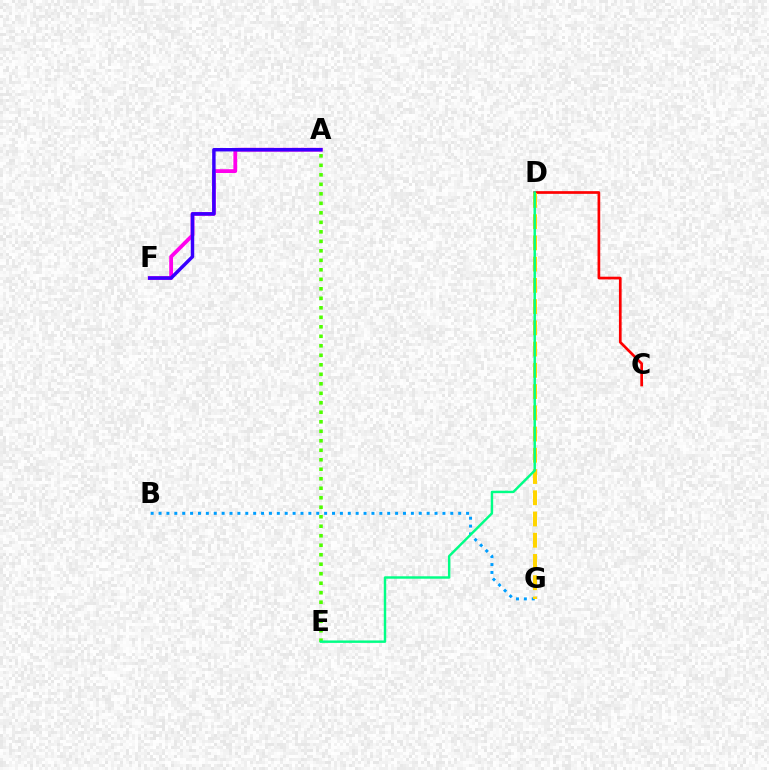{('A', 'F'): [{'color': '#ff00ed', 'line_style': 'solid', 'thickness': 2.72}, {'color': '#3700ff', 'line_style': 'solid', 'thickness': 2.48}], ('B', 'G'): [{'color': '#009eff', 'line_style': 'dotted', 'thickness': 2.14}], ('A', 'E'): [{'color': '#4fff00', 'line_style': 'dotted', 'thickness': 2.58}], ('C', 'D'): [{'color': '#ff0000', 'line_style': 'solid', 'thickness': 1.94}], ('D', 'G'): [{'color': '#ffd500', 'line_style': 'dashed', 'thickness': 2.89}], ('D', 'E'): [{'color': '#00ff86', 'line_style': 'solid', 'thickness': 1.75}]}